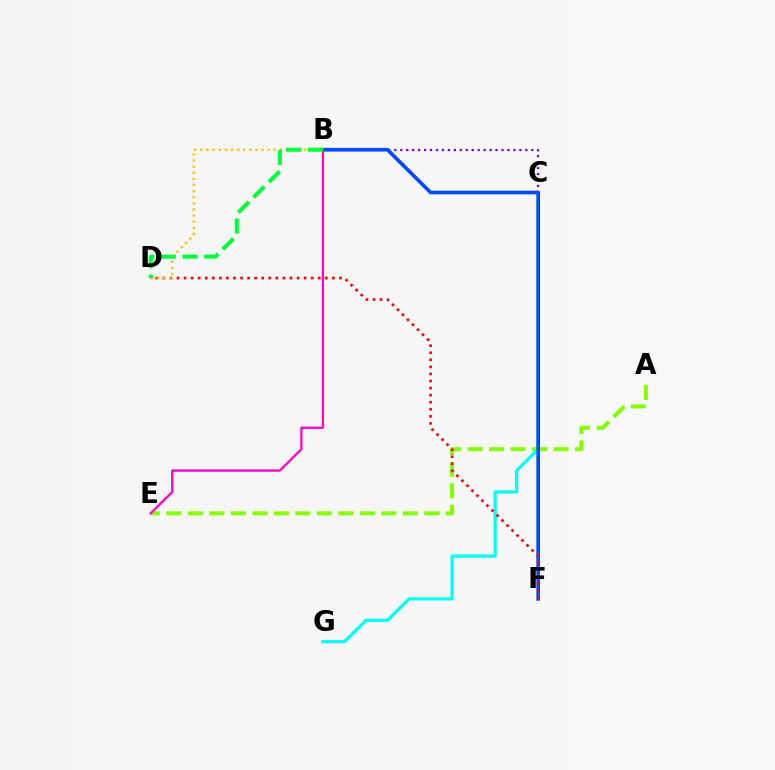{('B', 'C'): [{'color': '#7200ff', 'line_style': 'dotted', 'thickness': 1.62}], ('A', 'E'): [{'color': '#84ff00', 'line_style': 'dashed', 'thickness': 2.92}], ('C', 'G'): [{'color': '#00fff6', 'line_style': 'solid', 'thickness': 2.31}], ('B', 'F'): [{'color': '#004bff', 'line_style': 'solid', 'thickness': 2.64}], ('D', 'F'): [{'color': '#ff0000', 'line_style': 'dotted', 'thickness': 1.92}], ('B', 'D'): [{'color': '#ffbd00', 'line_style': 'dotted', 'thickness': 1.66}, {'color': '#00ff39', 'line_style': 'dashed', 'thickness': 2.94}], ('B', 'E'): [{'color': '#ff00cf', 'line_style': 'solid', 'thickness': 1.65}]}